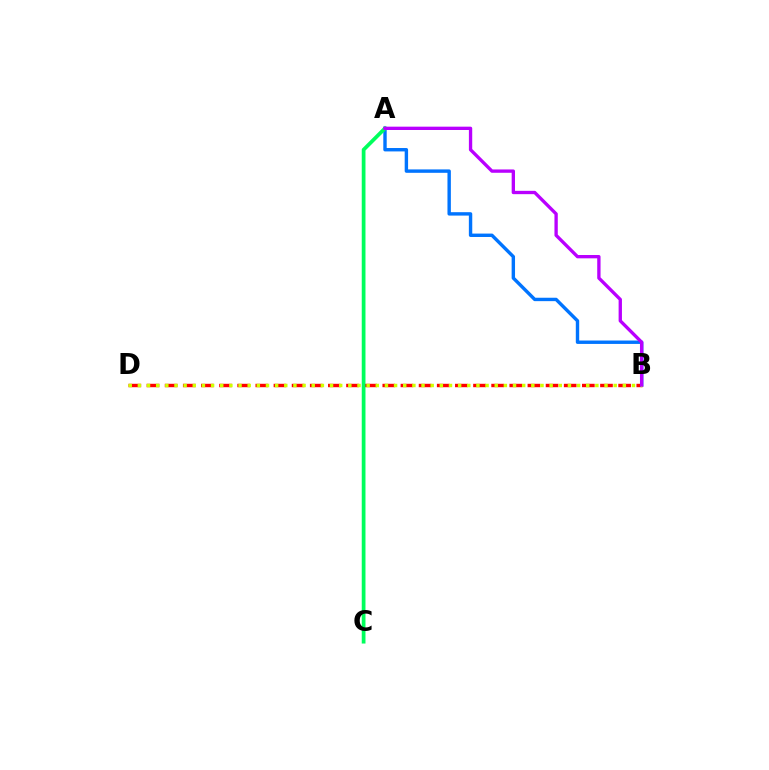{('B', 'D'): [{'color': '#ff0000', 'line_style': 'dashed', 'thickness': 2.46}, {'color': '#d1ff00', 'line_style': 'dotted', 'thickness': 2.49}], ('A', 'B'): [{'color': '#0074ff', 'line_style': 'solid', 'thickness': 2.45}, {'color': '#b900ff', 'line_style': 'solid', 'thickness': 2.4}], ('A', 'C'): [{'color': '#00ff5c', 'line_style': 'solid', 'thickness': 2.69}]}